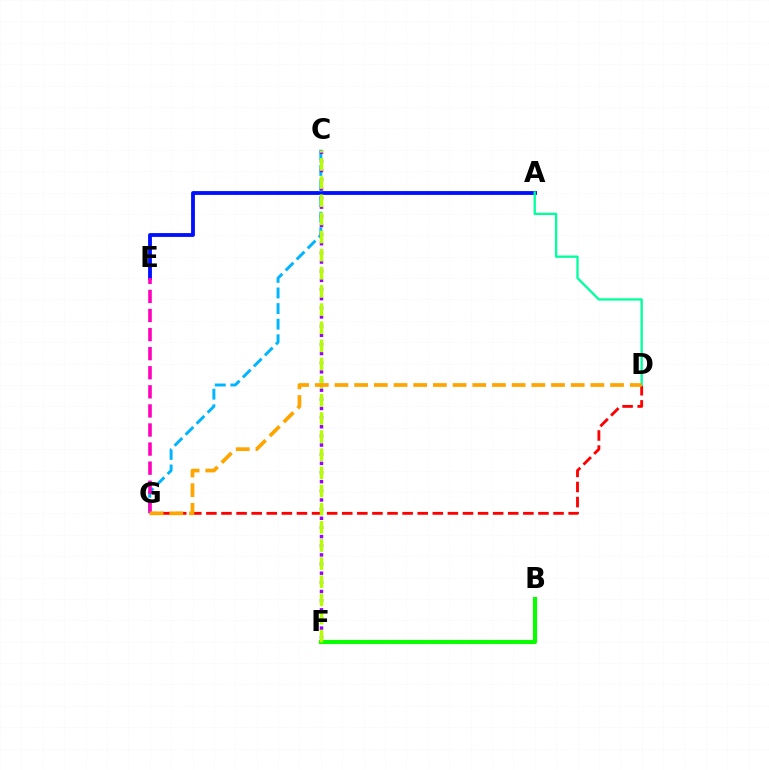{('B', 'F'): [{'color': '#08ff00', 'line_style': 'solid', 'thickness': 2.96}], ('A', 'E'): [{'color': '#0010ff', 'line_style': 'solid', 'thickness': 2.76}], ('D', 'G'): [{'color': '#ff0000', 'line_style': 'dashed', 'thickness': 2.05}, {'color': '#ffa500', 'line_style': 'dashed', 'thickness': 2.67}], ('C', 'G'): [{'color': '#00b5ff', 'line_style': 'dashed', 'thickness': 2.12}], ('C', 'F'): [{'color': '#9b00ff', 'line_style': 'dotted', 'thickness': 2.49}, {'color': '#b3ff00', 'line_style': 'dashed', 'thickness': 2.46}], ('E', 'G'): [{'color': '#ff00bd', 'line_style': 'dashed', 'thickness': 2.59}], ('A', 'D'): [{'color': '#00ff9d', 'line_style': 'solid', 'thickness': 1.66}]}